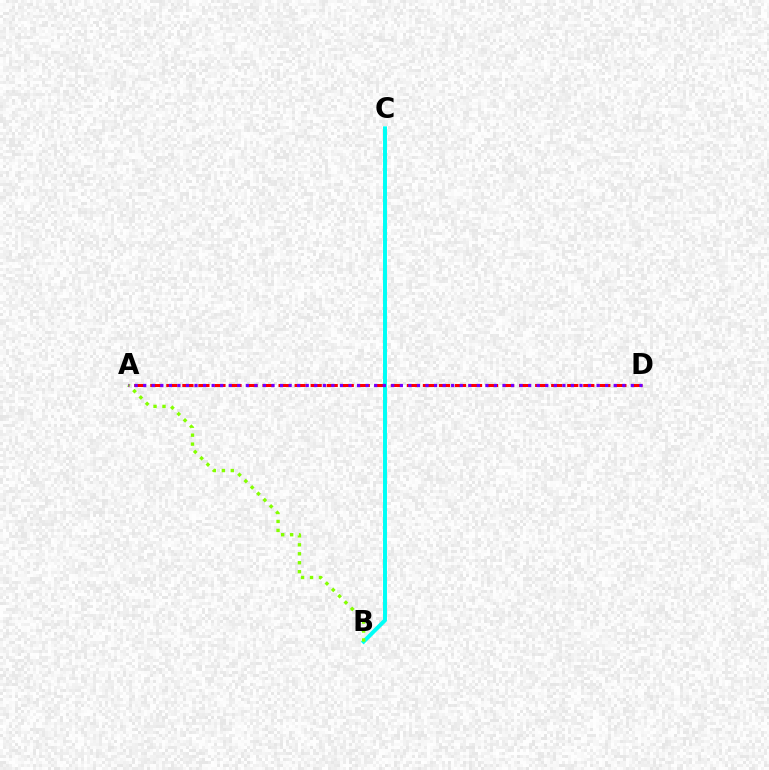{('B', 'C'): [{'color': '#00fff6', 'line_style': 'solid', 'thickness': 2.85}], ('A', 'D'): [{'color': '#ff0000', 'line_style': 'dashed', 'thickness': 2.18}, {'color': '#7200ff', 'line_style': 'dotted', 'thickness': 2.32}], ('A', 'B'): [{'color': '#84ff00', 'line_style': 'dotted', 'thickness': 2.43}]}